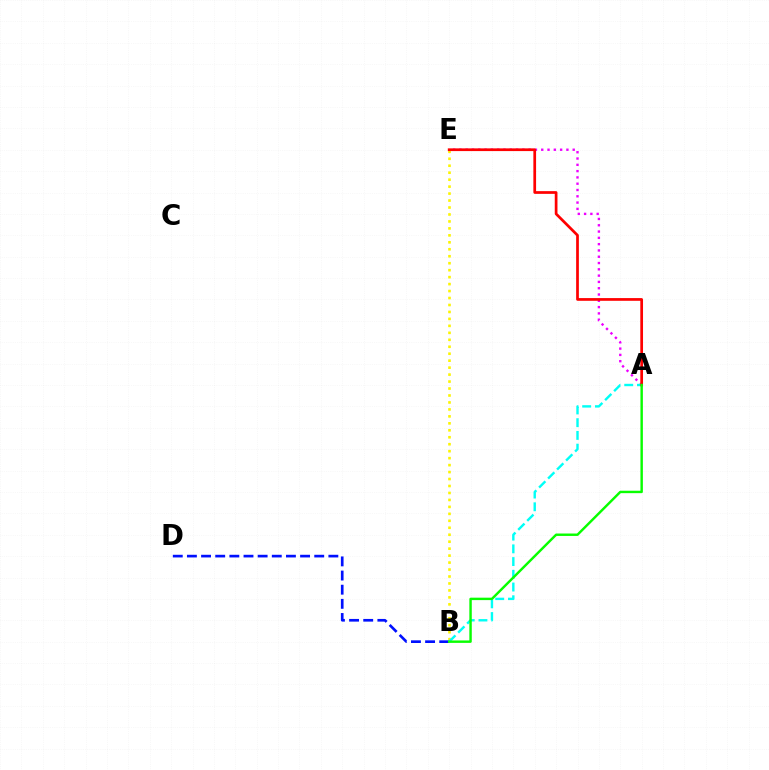{('B', 'D'): [{'color': '#0010ff', 'line_style': 'dashed', 'thickness': 1.92}], ('A', 'E'): [{'color': '#ee00ff', 'line_style': 'dotted', 'thickness': 1.71}, {'color': '#ff0000', 'line_style': 'solid', 'thickness': 1.96}], ('B', 'E'): [{'color': '#fcf500', 'line_style': 'dotted', 'thickness': 1.89}], ('A', 'B'): [{'color': '#00fff6', 'line_style': 'dashed', 'thickness': 1.73}, {'color': '#08ff00', 'line_style': 'solid', 'thickness': 1.75}]}